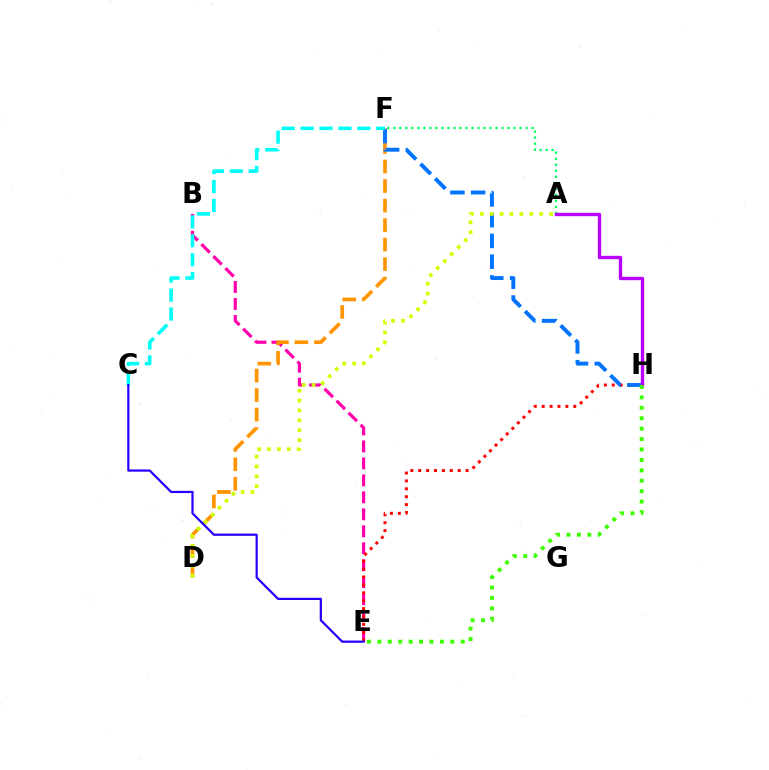{('B', 'E'): [{'color': '#ff00ac', 'line_style': 'dashed', 'thickness': 2.31}], ('E', 'H'): [{'color': '#ff0000', 'line_style': 'dotted', 'thickness': 2.15}, {'color': '#3dff00', 'line_style': 'dotted', 'thickness': 2.83}], ('D', 'F'): [{'color': '#ff9400', 'line_style': 'dashed', 'thickness': 2.65}], ('F', 'H'): [{'color': '#0074ff', 'line_style': 'dashed', 'thickness': 2.82}], ('A', 'F'): [{'color': '#00ff5c', 'line_style': 'dotted', 'thickness': 1.63}], ('C', 'F'): [{'color': '#00fff6', 'line_style': 'dashed', 'thickness': 2.57}], ('A', 'D'): [{'color': '#d1ff00', 'line_style': 'dotted', 'thickness': 2.69}], ('C', 'E'): [{'color': '#2500ff', 'line_style': 'solid', 'thickness': 1.6}], ('A', 'H'): [{'color': '#b900ff', 'line_style': 'solid', 'thickness': 2.42}]}